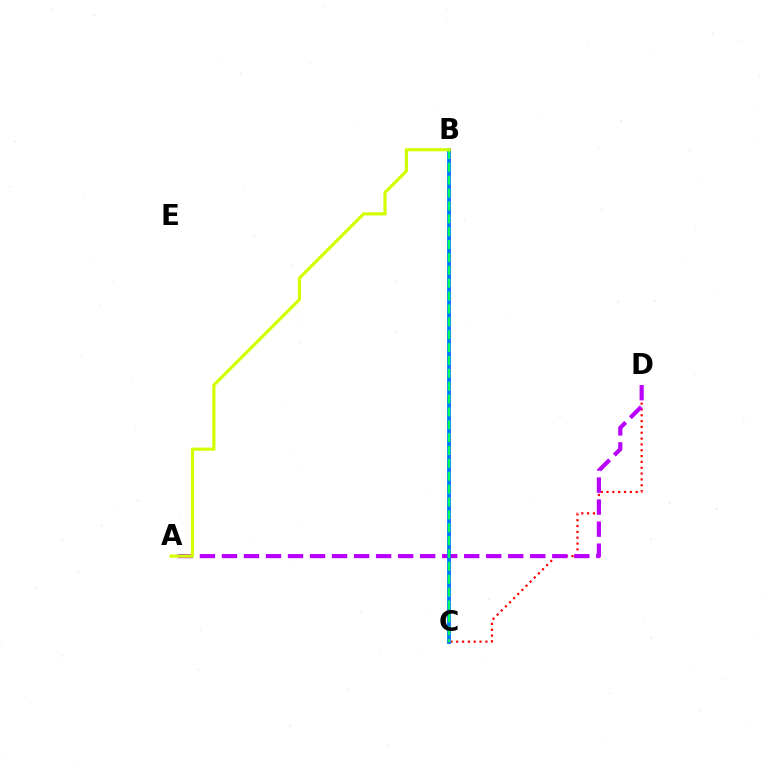{('C', 'D'): [{'color': '#ff0000', 'line_style': 'dotted', 'thickness': 1.58}], ('A', 'D'): [{'color': '#b900ff', 'line_style': 'dashed', 'thickness': 2.99}], ('B', 'C'): [{'color': '#0074ff', 'line_style': 'solid', 'thickness': 2.73}, {'color': '#00ff5c', 'line_style': 'dashed', 'thickness': 1.75}], ('A', 'B'): [{'color': '#d1ff00', 'line_style': 'solid', 'thickness': 2.29}]}